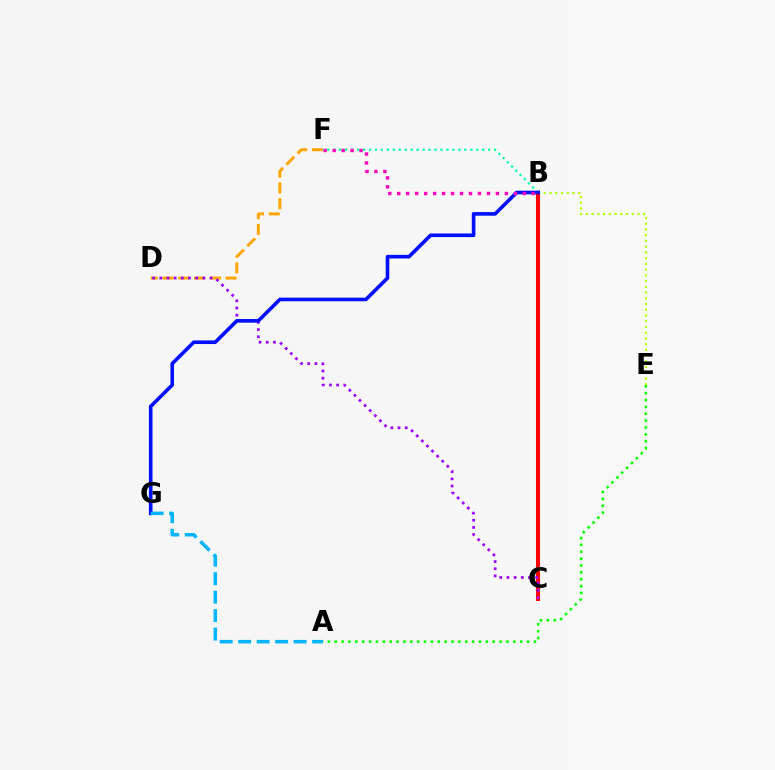{('D', 'F'): [{'color': '#ffa500', 'line_style': 'dashed', 'thickness': 2.14}], ('B', 'E'): [{'color': '#b3ff00', 'line_style': 'dotted', 'thickness': 1.56}], ('B', 'F'): [{'color': '#00ff9d', 'line_style': 'dotted', 'thickness': 1.62}, {'color': '#ff00bd', 'line_style': 'dotted', 'thickness': 2.44}], ('A', 'E'): [{'color': '#08ff00', 'line_style': 'dotted', 'thickness': 1.87}], ('B', 'C'): [{'color': '#ff0000', 'line_style': 'solid', 'thickness': 2.92}], ('C', 'D'): [{'color': '#9b00ff', 'line_style': 'dotted', 'thickness': 1.95}], ('B', 'G'): [{'color': '#0010ff', 'line_style': 'solid', 'thickness': 2.61}], ('A', 'G'): [{'color': '#00b5ff', 'line_style': 'dashed', 'thickness': 2.51}]}